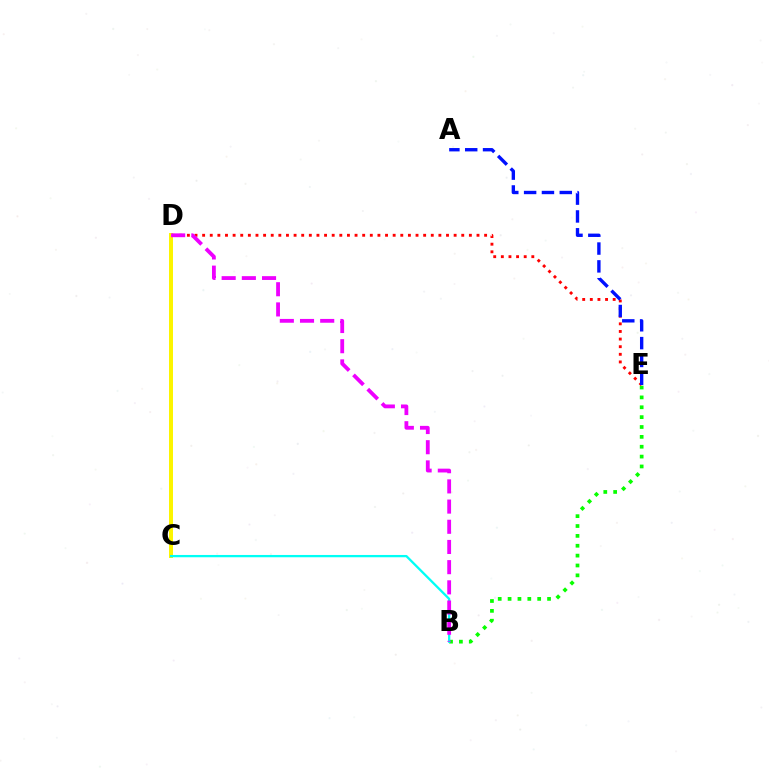{('B', 'E'): [{'color': '#08ff00', 'line_style': 'dotted', 'thickness': 2.68}], ('D', 'E'): [{'color': '#ff0000', 'line_style': 'dotted', 'thickness': 2.07}], ('C', 'D'): [{'color': '#fcf500', 'line_style': 'solid', 'thickness': 2.87}], ('A', 'E'): [{'color': '#0010ff', 'line_style': 'dashed', 'thickness': 2.42}], ('B', 'C'): [{'color': '#00fff6', 'line_style': 'solid', 'thickness': 1.65}], ('B', 'D'): [{'color': '#ee00ff', 'line_style': 'dashed', 'thickness': 2.74}]}